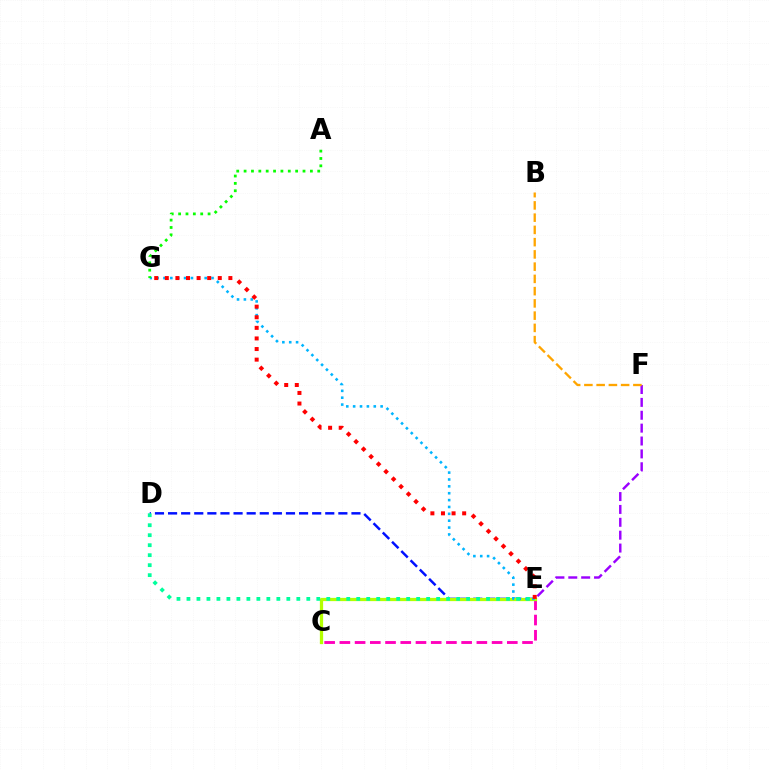{('C', 'E'): [{'color': '#ff00bd', 'line_style': 'dashed', 'thickness': 2.07}, {'color': '#b3ff00', 'line_style': 'solid', 'thickness': 2.34}], ('D', 'E'): [{'color': '#0010ff', 'line_style': 'dashed', 'thickness': 1.78}, {'color': '#00ff9d', 'line_style': 'dotted', 'thickness': 2.71}], ('E', 'F'): [{'color': '#9b00ff', 'line_style': 'dashed', 'thickness': 1.75}], ('E', 'G'): [{'color': '#00b5ff', 'line_style': 'dotted', 'thickness': 1.87}, {'color': '#ff0000', 'line_style': 'dotted', 'thickness': 2.88}], ('A', 'G'): [{'color': '#08ff00', 'line_style': 'dotted', 'thickness': 2.0}], ('B', 'F'): [{'color': '#ffa500', 'line_style': 'dashed', 'thickness': 1.66}]}